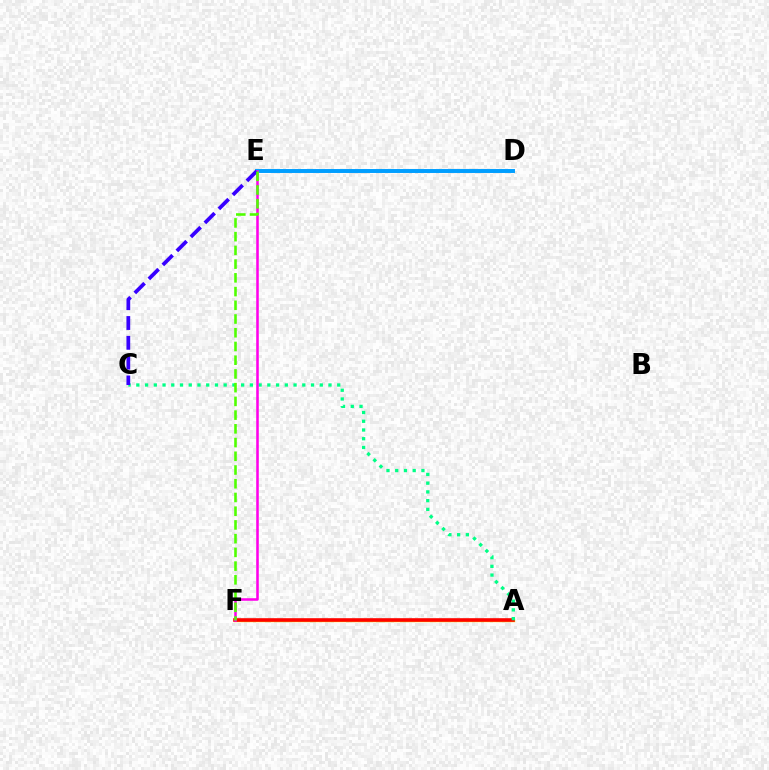{('A', 'F'): [{'color': '#ffd500', 'line_style': 'solid', 'thickness': 2.41}, {'color': '#ff0000', 'line_style': 'solid', 'thickness': 2.58}], ('A', 'C'): [{'color': '#00ff86', 'line_style': 'dotted', 'thickness': 2.37}], ('D', 'E'): [{'color': '#009eff', 'line_style': 'solid', 'thickness': 2.84}], ('E', 'F'): [{'color': '#ff00ed', 'line_style': 'solid', 'thickness': 1.83}, {'color': '#4fff00', 'line_style': 'dashed', 'thickness': 1.86}], ('C', 'E'): [{'color': '#3700ff', 'line_style': 'dashed', 'thickness': 2.69}]}